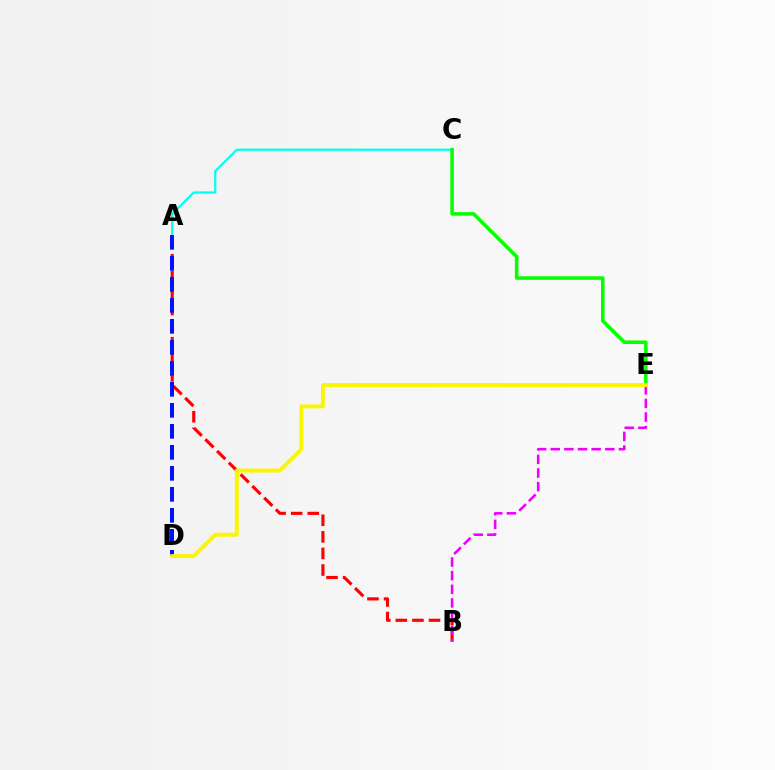{('A', 'C'): [{'color': '#00fff6', 'line_style': 'solid', 'thickness': 1.62}], ('C', 'E'): [{'color': '#08ff00', 'line_style': 'solid', 'thickness': 2.57}], ('A', 'B'): [{'color': '#ff0000', 'line_style': 'dashed', 'thickness': 2.25}], ('A', 'D'): [{'color': '#0010ff', 'line_style': 'dashed', 'thickness': 2.85}], ('B', 'E'): [{'color': '#ee00ff', 'line_style': 'dashed', 'thickness': 1.85}], ('D', 'E'): [{'color': '#fcf500', 'line_style': 'solid', 'thickness': 2.83}]}